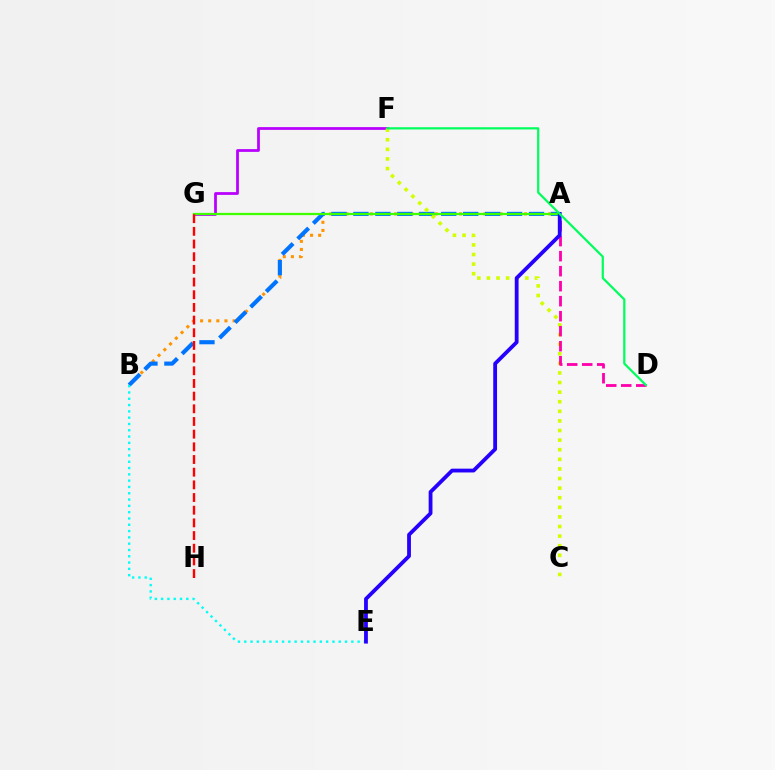{('A', 'B'): [{'color': '#ff9400', 'line_style': 'dotted', 'thickness': 2.2}, {'color': '#0074ff', 'line_style': 'dashed', 'thickness': 2.98}], ('F', 'G'): [{'color': '#b900ff', 'line_style': 'solid', 'thickness': 1.99}], ('B', 'E'): [{'color': '#00fff6', 'line_style': 'dotted', 'thickness': 1.71}], ('C', 'F'): [{'color': '#d1ff00', 'line_style': 'dotted', 'thickness': 2.61}], ('A', 'G'): [{'color': '#3dff00', 'line_style': 'solid', 'thickness': 1.62}], ('A', 'D'): [{'color': '#ff00ac', 'line_style': 'dashed', 'thickness': 2.04}], ('A', 'E'): [{'color': '#2500ff', 'line_style': 'solid', 'thickness': 2.74}], ('G', 'H'): [{'color': '#ff0000', 'line_style': 'dashed', 'thickness': 1.72}], ('D', 'F'): [{'color': '#00ff5c', 'line_style': 'solid', 'thickness': 1.6}]}